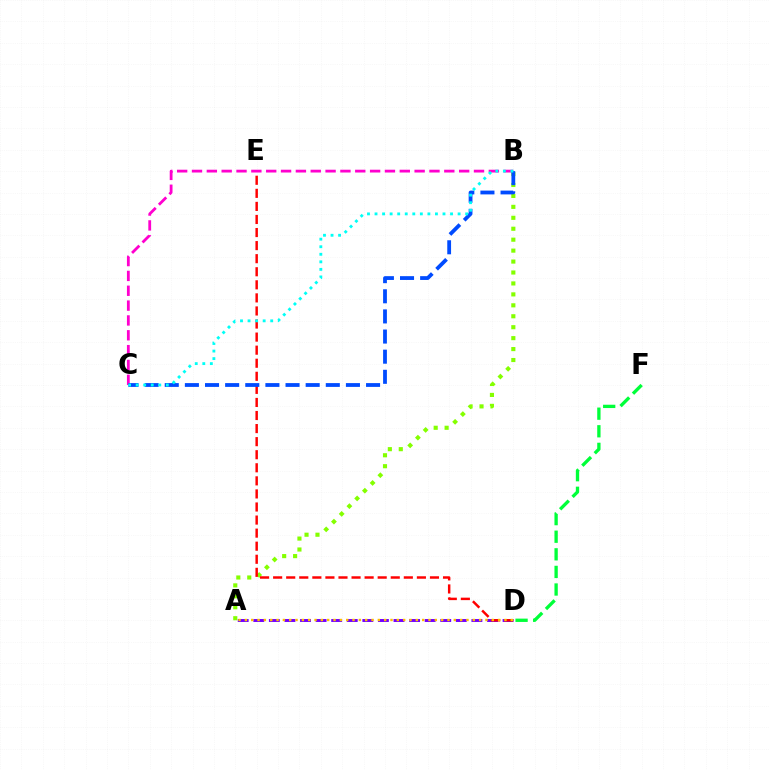{('A', 'D'): [{'color': '#7200ff', 'line_style': 'dashed', 'thickness': 2.12}, {'color': '#ffbd00', 'line_style': 'dotted', 'thickness': 1.72}], ('A', 'B'): [{'color': '#84ff00', 'line_style': 'dotted', 'thickness': 2.97}], ('D', 'E'): [{'color': '#ff0000', 'line_style': 'dashed', 'thickness': 1.78}], ('B', 'C'): [{'color': '#ff00cf', 'line_style': 'dashed', 'thickness': 2.02}, {'color': '#004bff', 'line_style': 'dashed', 'thickness': 2.73}, {'color': '#00fff6', 'line_style': 'dotted', 'thickness': 2.05}], ('D', 'F'): [{'color': '#00ff39', 'line_style': 'dashed', 'thickness': 2.39}]}